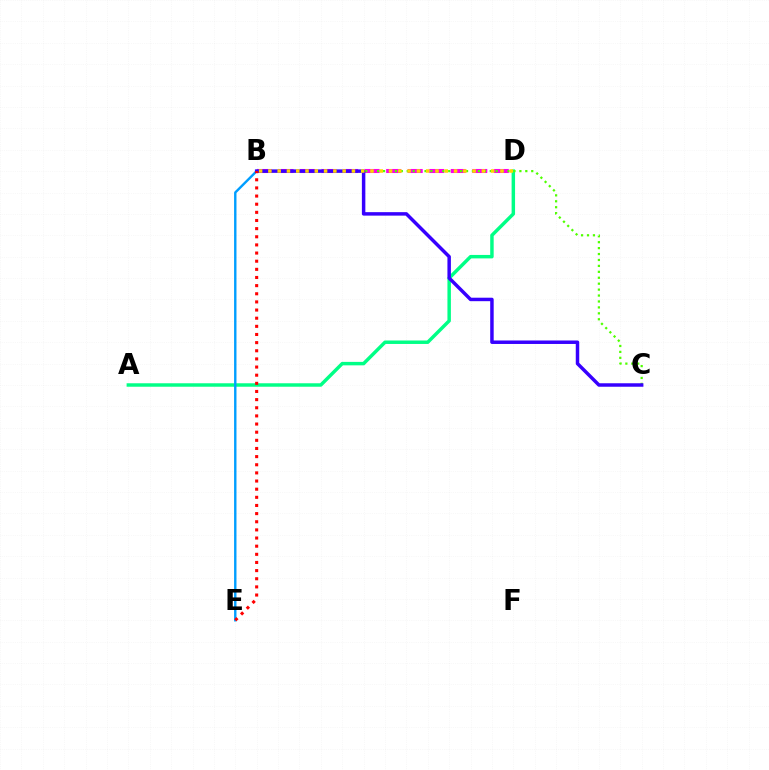{('A', 'D'): [{'color': '#00ff86', 'line_style': 'solid', 'thickness': 2.49}], ('B', 'D'): [{'color': '#ff00ed', 'line_style': 'dashed', 'thickness': 2.92}, {'color': '#ffd500', 'line_style': 'dotted', 'thickness': 2.52}], ('B', 'E'): [{'color': '#009eff', 'line_style': 'solid', 'thickness': 1.72}, {'color': '#ff0000', 'line_style': 'dotted', 'thickness': 2.21}], ('B', 'C'): [{'color': '#4fff00', 'line_style': 'dotted', 'thickness': 1.61}, {'color': '#3700ff', 'line_style': 'solid', 'thickness': 2.5}]}